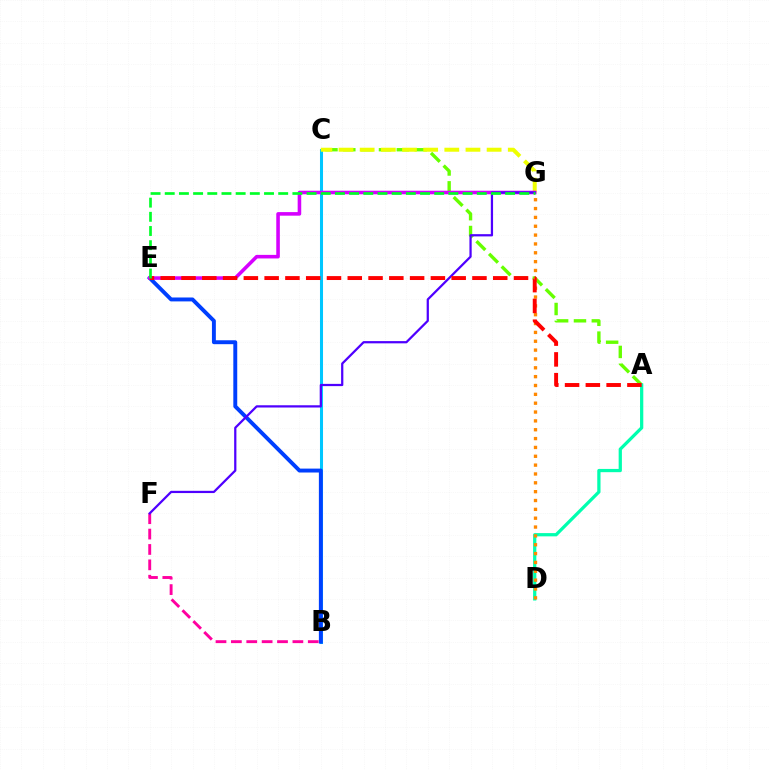{('A', 'C'): [{'color': '#66ff00', 'line_style': 'dashed', 'thickness': 2.42}], ('A', 'D'): [{'color': '#00ffaf', 'line_style': 'solid', 'thickness': 2.34}], ('B', 'C'): [{'color': '#00c7ff', 'line_style': 'solid', 'thickness': 2.19}], ('D', 'G'): [{'color': '#ff8800', 'line_style': 'dotted', 'thickness': 2.4}], ('C', 'G'): [{'color': '#eeff00', 'line_style': 'dashed', 'thickness': 2.87}], ('B', 'E'): [{'color': '#003fff', 'line_style': 'solid', 'thickness': 2.82}], ('E', 'G'): [{'color': '#d600ff', 'line_style': 'solid', 'thickness': 2.57}, {'color': '#00ff27', 'line_style': 'dashed', 'thickness': 1.93}], ('B', 'F'): [{'color': '#ff00a0', 'line_style': 'dashed', 'thickness': 2.09}], ('F', 'G'): [{'color': '#4f00ff', 'line_style': 'solid', 'thickness': 1.62}], ('A', 'E'): [{'color': '#ff0000', 'line_style': 'dashed', 'thickness': 2.82}]}